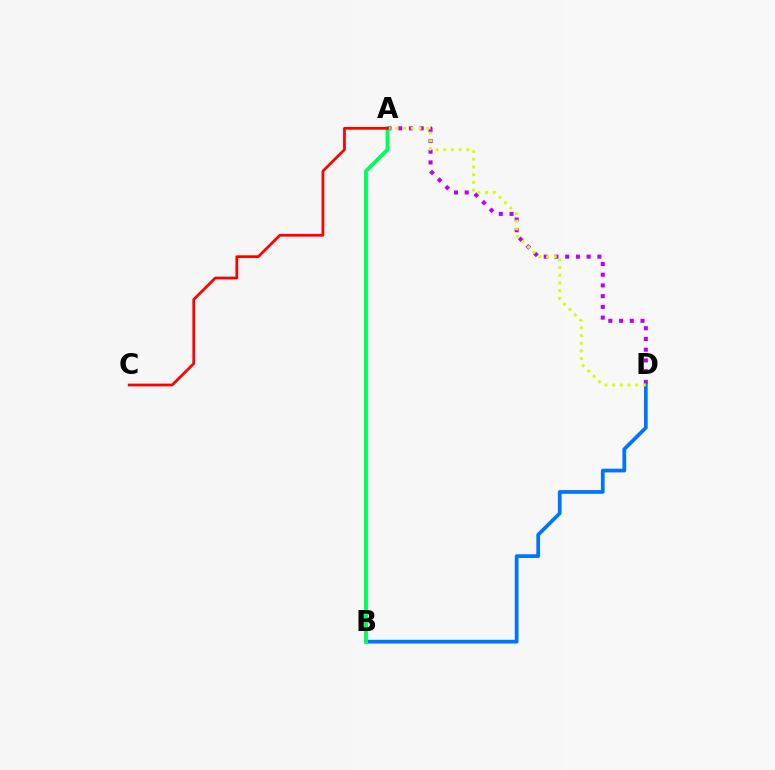{('A', 'D'): [{'color': '#b900ff', 'line_style': 'dotted', 'thickness': 2.92}, {'color': '#d1ff00', 'line_style': 'dotted', 'thickness': 2.09}], ('B', 'D'): [{'color': '#0074ff', 'line_style': 'solid', 'thickness': 2.68}], ('A', 'B'): [{'color': '#00ff5c', 'line_style': 'solid', 'thickness': 2.78}], ('A', 'C'): [{'color': '#ff0000', 'line_style': 'solid', 'thickness': 1.98}]}